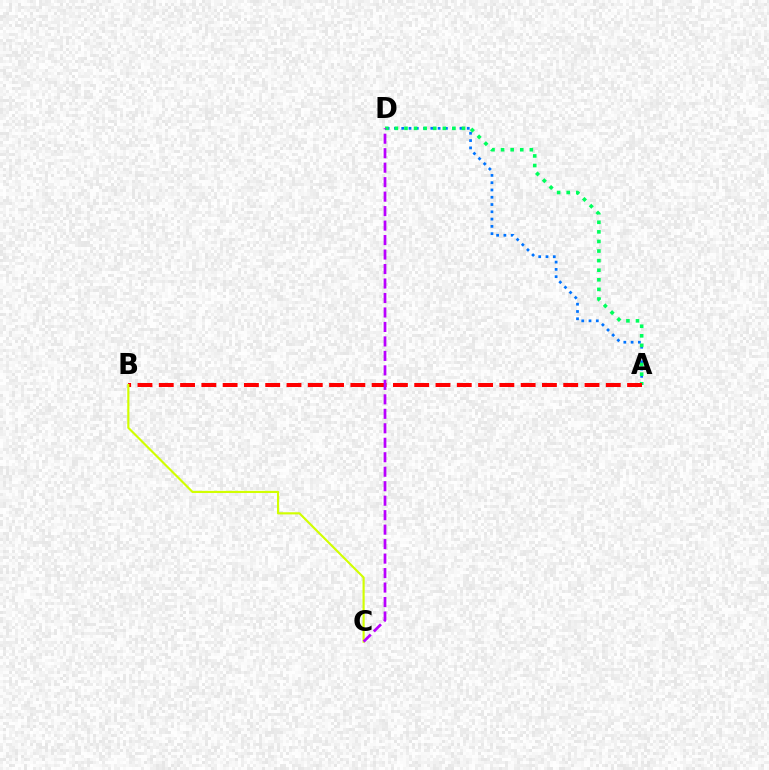{('A', 'D'): [{'color': '#0074ff', 'line_style': 'dotted', 'thickness': 1.98}, {'color': '#00ff5c', 'line_style': 'dotted', 'thickness': 2.6}], ('A', 'B'): [{'color': '#ff0000', 'line_style': 'dashed', 'thickness': 2.89}], ('B', 'C'): [{'color': '#d1ff00', 'line_style': 'solid', 'thickness': 1.55}], ('C', 'D'): [{'color': '#b900ff', 'line_style': 'dashed', 'thickness': 1.97}]}